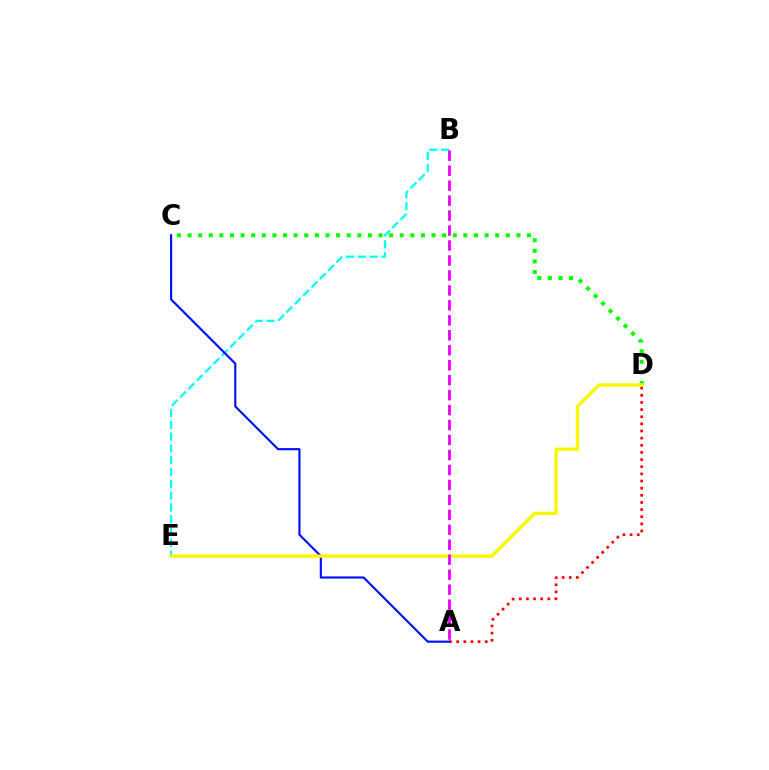{('A', 'D'): [{'color': '#ff0000', 'line_style': 'dotted', 'thickness': 1.94}], ('B', 'E'): [{'color': '#00fff6', 'line_style': 'dashed', 'thickness': 1.6}], ('A', 'C'): [{'color': '#0010ff', 'line_style': 'solid', 'thickness': 1.55}], ('C', 'D'): [{'color': '#08ff00', 'line_style': 'dotted', 'thickness': 2.88}], ('D', 'E'): [{'color': '#fcf500', 'line_style': 'solid', 'thickness': 2.39}], ('A', 'B'): [{'color': '#ee00ff', 'line_style': 'dashed', 'thickness': 2.03}]}